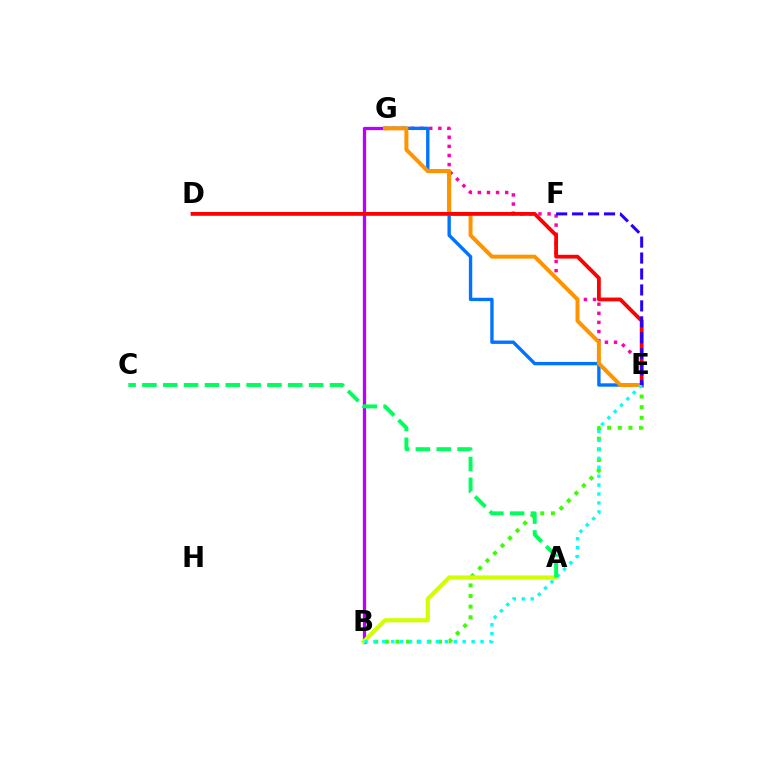{('B', 'E'): [{'color': '#3dff00', 'line_style': 'dotted', 'thickness': 2.89}, {'color': '#00fff6', 'line_style': 'dotted', 'thickness': 2.43}], ('E', 'G'): [{'color': '#ff00ac', 'line_style': 'dotted', 'thickness': 2.48}, {'color': '#0074ff', 'line_style': 'solid', 'thickness': 2.43}, {'color': '#ff9400', 'line_style': 'solid', 'thickness': 2.86}], ('B', 'G'): [{'color': '#b900ff', 'line_style': 'solid', 'thickness': 2.36}], ('A', 'B'): [{'color': '#d1ff00', 'line_style': 'solid', 'thickness': 2.99}], ('D', 'E'): [{'color': '#ff0000', 'line_style': 'solid', 'thickness': 2.73}], ('E', 'F'): [{'color': '#2500ff', 'line_style': 'dashed', 'thickness': 2.17}], ('A', 'C'): [{'color': '#00ff5c', 'line_style': 'dashed', 'thickness': 2.83}]}